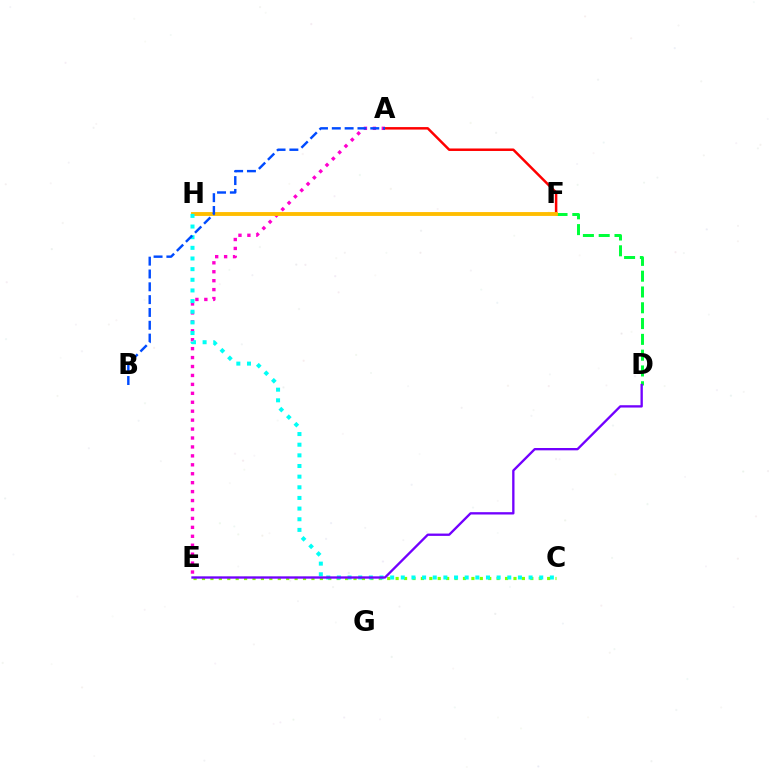{('C', 'E'): [{'color': '#84ff00', 'line_style': 'dotted', 'thickness': 2.29}], ('D', 'F'): [{'color': '#00ff39', 'line_style': 'dashed', 'thickness': 2.15}], ('A', 'E'): [{'color': '#ff00cf', 'line_style': 'dotted', 'thickness': 2.43}], ('A', 'F'): [{'color': '#ff0000', 'line_style': 'solid', 'thickness': 1.79}], ('F', 'H'): [{'color': '#ffbd00', 'line_style': 'solid', 'thickness': 2.78}], ('C', 'H'): [{'color': '#00fff6', 'line_style': 'dotted', 'thickness': 2.89}], ('A', 'B'): [{'color': '#004bff', 'line_style': 'dashed', 'thickness': 1.74}], ('D', 'E'): [{'color': '#7200ff', 'line_style': 'solid', 'thickness': 1.68}]}